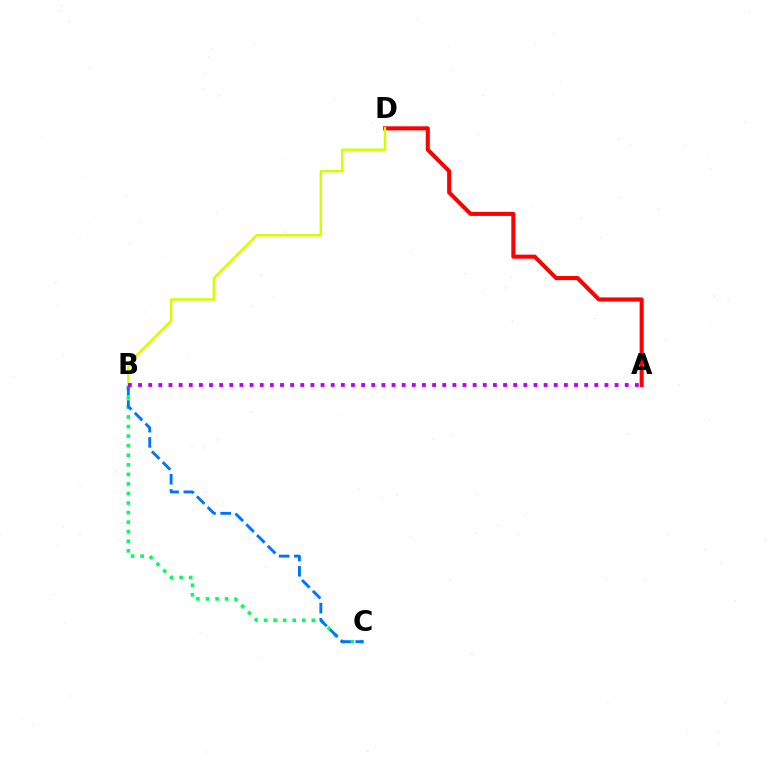{('B', 'C'): [{'color': '#00ff5c', 'line_style': 'dotted', 'thickness': 2.6}, {'color': '#0074ff', 'line_style': 'dashed', 'thickness': 2.07}], ('A', 'D'): [{'color': '#ff0000', 'line_style': 'solid', 'thickness': 2.93}], ('B', 'D'): [{'color': '#d1ff00', 'line_style': 'solid', 'thickness': 1.77}], ('A', 'B'): [{'color': '#b900ff', 'line_style': 'dotted', 'thickness': 2.75}]}